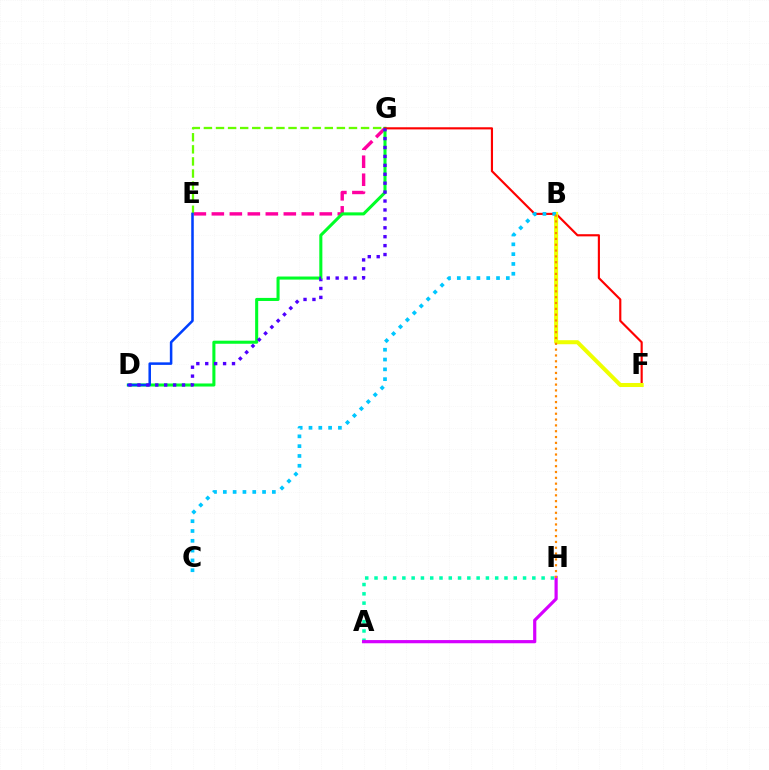{('E', 'G'): [{'color': '#ff00a0', 'line_style': 'dashed', 'thickness': 2.44}, {'color': '#66ff00', 'line_style': 'dashed', 'thickness': 1.64}], ('D', 'G'): [{'color': '#00ff27', 'line_style': 'solid', 'thickness': 2.2}, {'color': '#4f00ff', 'line_style': 'dotted', 'thickness': 2.42}], ('F', 'G'): [{'color': '#ff0000', 'line_style': 'solid', 'thickness': 1.55}], ('A', 'H'): [{'color': '#00ffaf', 'line_style': 'dotted', 'thickness': 2.52}, {'color': '#d600ff', 'line_style': 'solid', 'thickness': 2.3}], ('D', 'E'): [{'color': '#003fff', 'line_style': 'solid', 'thickness': 1.83}], ('B', 'F'): [{'color': '#eeff00', 'line_style': 'solid', 'thickness': 2.9}], ('B', 'C'): [{'color': '#00c7ff', 'line_style': 'dotted', 'thickness': 2.66}], ('B', 'H'): [{'color': '#ff8800', 'line_style': 'dotted', 'thickness': 1.58}]}